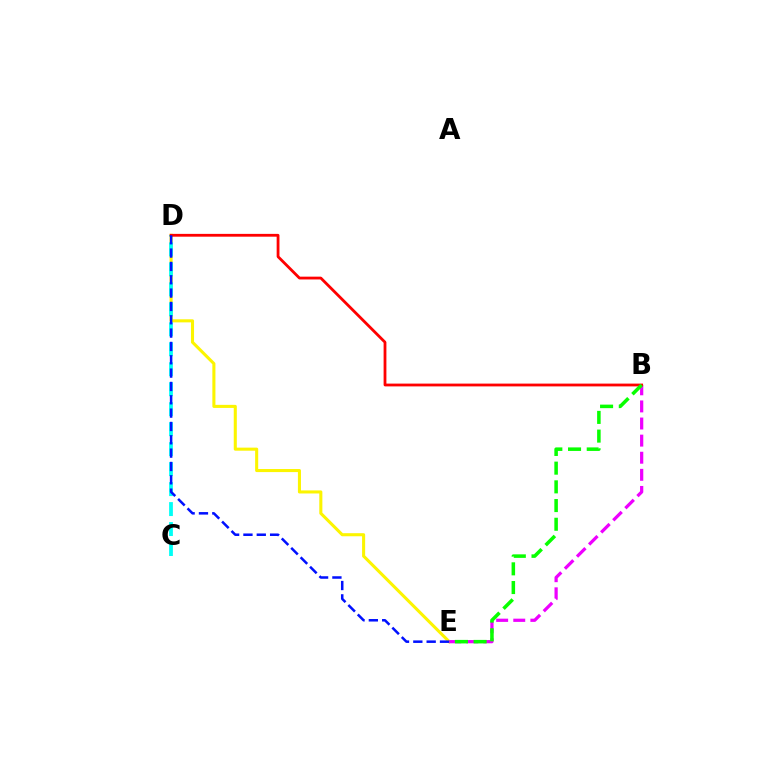{('D', 'E'): [{'color': '#fcf500', 'line_style': 'solid', 'thickness': 2.21}, {'color': '#0010ff', 'line_style': 'dashed', 'thickness': 1.81}], ('B', 'E'): [{'color': '#ee00ff', 'line_style': 'dashed', 'thickness': 2.32}, {'color': '#08ff00', 'line_style': 'dashed', 'thickness': 2.54}], ('C', 'D'): [{'color': '#00fff6', 'line_style': 'dashed', 'thickness': 2.71}], ('B', 'D'): [{'color': '#ff0000', 'line_style': 'solid', 'thickness': 2.02}]}